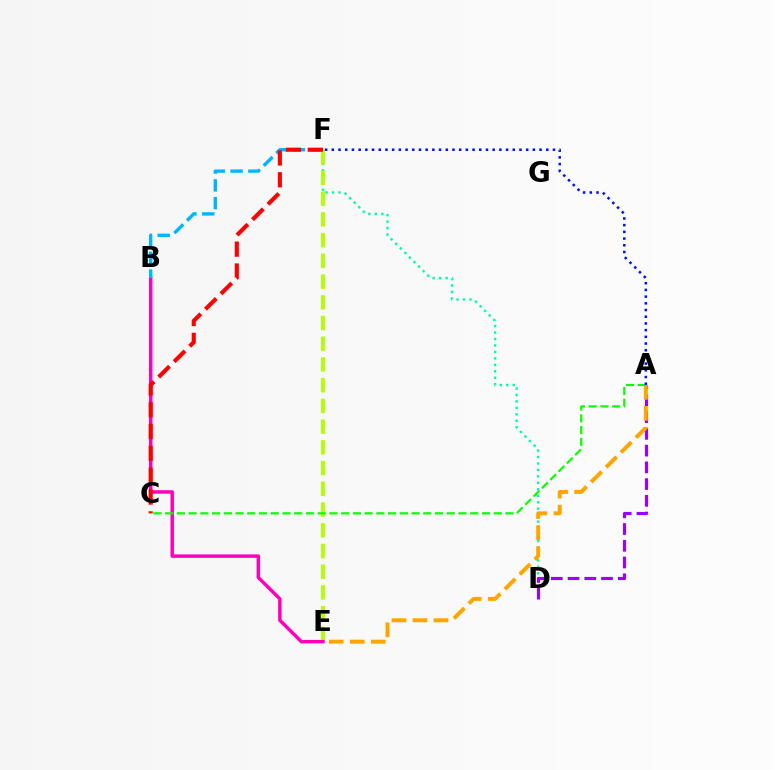{('D', 'F'): [{'color': '#00ff9d', 'line_style': 'dotted', 'thickness': 1.75}], ('E', 'F'): [{'color': '#b3ff00', 'line_style': 'dashed', 'thickness': 2.82}], ('B', 'E'): [{'color': '#ff00bd', 'line_style': 'solid', 'thickness': 2.49}], ('B', 'F'): [{'color': '#00b5ff', 'line_style': 'dashed', 'thickness': 2.42}], ('A', 'D'): [{'color': '#9b00ff', 'line_style': 'dashed', 'thickness': 2.27}], ('C', 'F'): [{'color': '#ff0000', 'line_style': 'dashed', 'thickness': 2.97}], ('A', 'E'): [{'color': '#ffa500', 'line_style': 'dashed', 'thickness': 2.86}], ('A', 'C'): [{'color': '#08ff00', 'line_style': 'dashed', 'thickness': 1.59}], ('A', 'F'): [{'color': '#0010ff', 'line_style': 'dotted', 'thickness': 1.82}]}